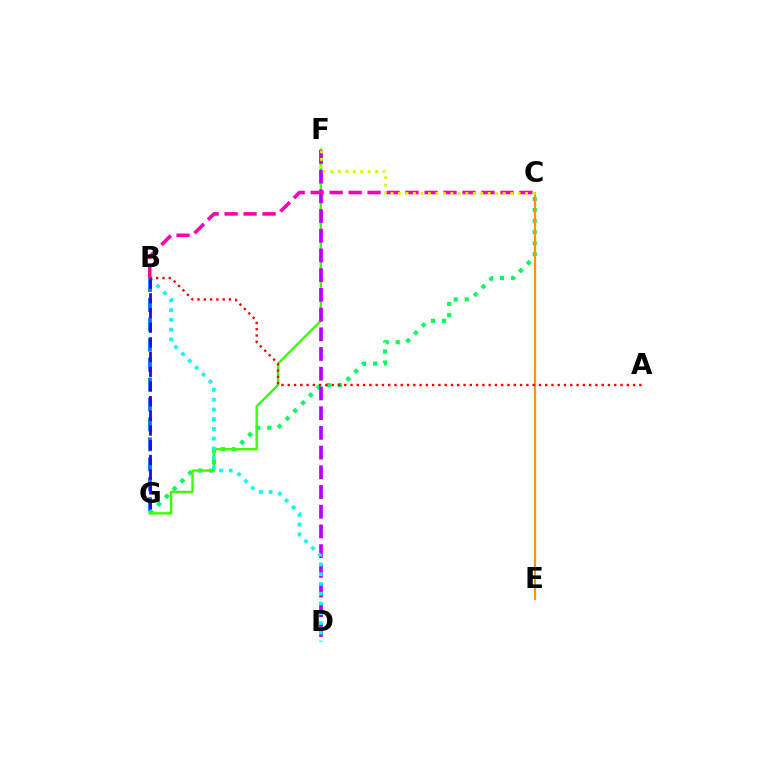{('B', 'G'): [{'color': '#0074ff', 'line_style': 'dashed', 'thickness': 2.71}, {'color': '#2500ff', 'line_style': 'dashed', 'thickness': 2.0}], ('C', 'G'): [{'color': '#00ff5c', 'line_style': 'dotted', 'thickness': 3.0}], ('F', 'G'): [{'color': '#3dff00', 'line_style': 'solid', 'thickness': 1.73}], ('D', 'F'): [{'color': '#b900ff', 'line_style': 'dashed', 'thickness': 2.68}], ('B', 'C'): [{'color': '#ff00ac', 'line_style': 'dashed', 'thickness': 2.58}], ('C', 'E'): [{'color': '#ff9400', 'line_style': 'solid', 'thickness': 1.6}], ('C', 'F'): [{'color': '#d1ff00', 'line_style': 'dotted', 'thickness': 2.03}], ('B', 'D'): [{'color': '#00fff6', 'line_style': 'dotted', 'thickness': 2.65}], ('A', 'B'): [{'color': '#ff0000', 'line_style': 'dotted', 'thickness': 1.71}]}